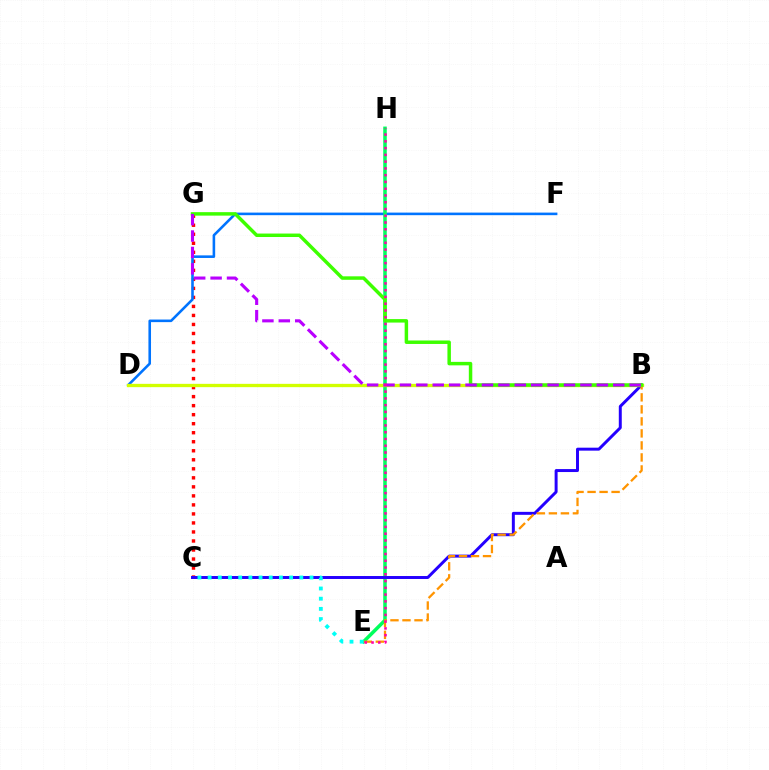{('C', 'G'): [{'color': '#ff0000', 'line_style': 'dotted', 'thickness': 2.45}], ('D', 'F'): [{'color': '#0074ff', 'line_style': 'solid', 'thickness': 1.86}], ('E', 'H'): [{'color': '#00ff5c', 'line_style': 'solid', 'thickness': 2.54}, {'color': '#ff00ac', 'line_style': 'dotted', 'thickness': 1.84}], ('B', 'C'): [{'color': '#2500ff', 'line_style': 'solid', 'thickness': 2.13}], ('B', 'D'): [{'color': '#d1ff00', 'line_style': 'solid', 'thickness': 2.38}], ('B', 'E'): [{'color': '#ff9400', 'line_style': 'dashed', 'thickness': 1.63}], ('C', 'E'): [{'color': '#00fff6', 'line_style': 'dotted', 'thickness': 2.77}], ('B', 'G'): [{'color': '#3dff00', 'line_style': 'solid', 'thickness': 2.5}, {'color': '#b900ff', 'line_style': 'dashed', 'thickness': 2.23}]}